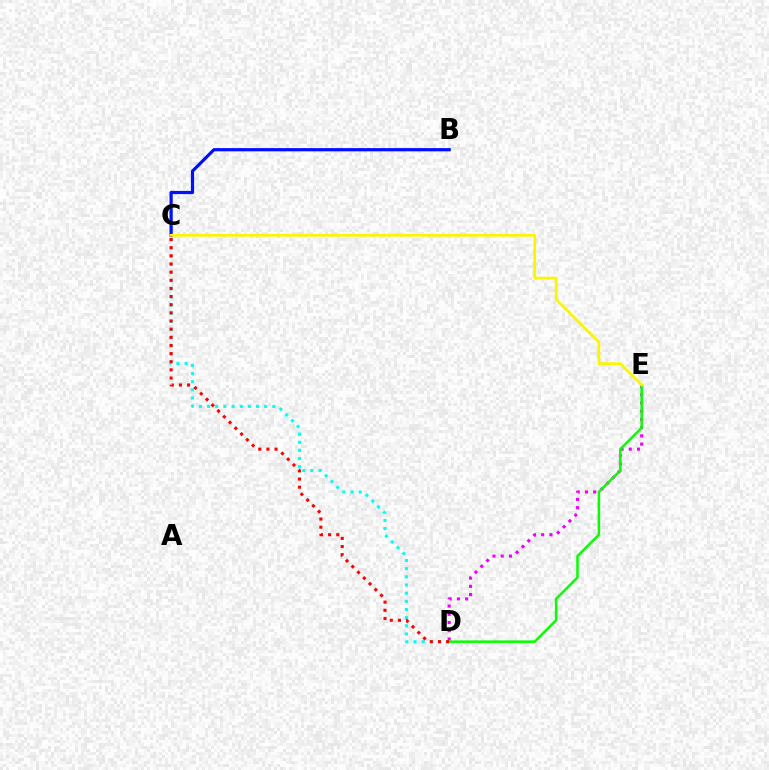{('C', 'D'): [{'color': '#00fff6', 'line_style': 'dotted', 'thickness': 2.22}, {'color': '#ff0000', 'line_style': 'dotted', 'thickness': 2.21}], ('D', 'E'): [{'color': '#ee00ff', 'line_style': 'dotted', 'thickness': 2.23}, {'color': '#08ff00', 'line_style': 'solid', 'thickness': 1.82}], ('B', 'C'): [{'color': '#0010ff', 'line_style': 'solid', 'thickness': 2.31}], ('C', 'E'): [{'color': '#fcf500', 'line_style': 'solid', 'thickness': 1.95}]}